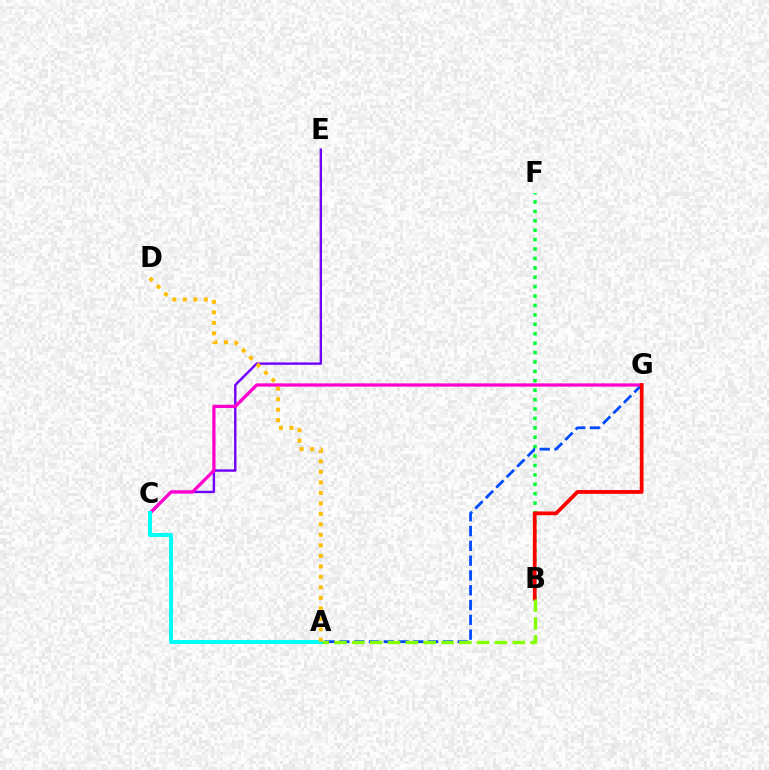{('B', 'F'): [{'color': '#00ff39', 'line_style': 'dotted', 'thickness': 2.56}], ('C', 'E'): [{'color': '#7200ff', 'line_style': 'solid', 'thickness': 1.73}], ('A', 'G'): [{'color': '#004bff', 'line_style': 'dashed', 'thickness': 2.01}], ('C', 'G'): [{'color': '#ff00cf', 'line_style': 'solid', 'thickness': 2.34}], ('B', 'G'): [{'color': '#ff0000', 'line_style': 'solid', 'thickness': 2.71}], ('A', 'B'): [{'color': '#84ff00', 'line_style': 'dashed', 'thickness': 2.42}], ('A', 'C'): [{'color': '#00fff6', 'line_style': 'solid', 'thickness': 2.87}], ('A', 'D'): [{'color': '#ffbd00', 'line_style': 'dotted', 'thickness': 2.85}]}